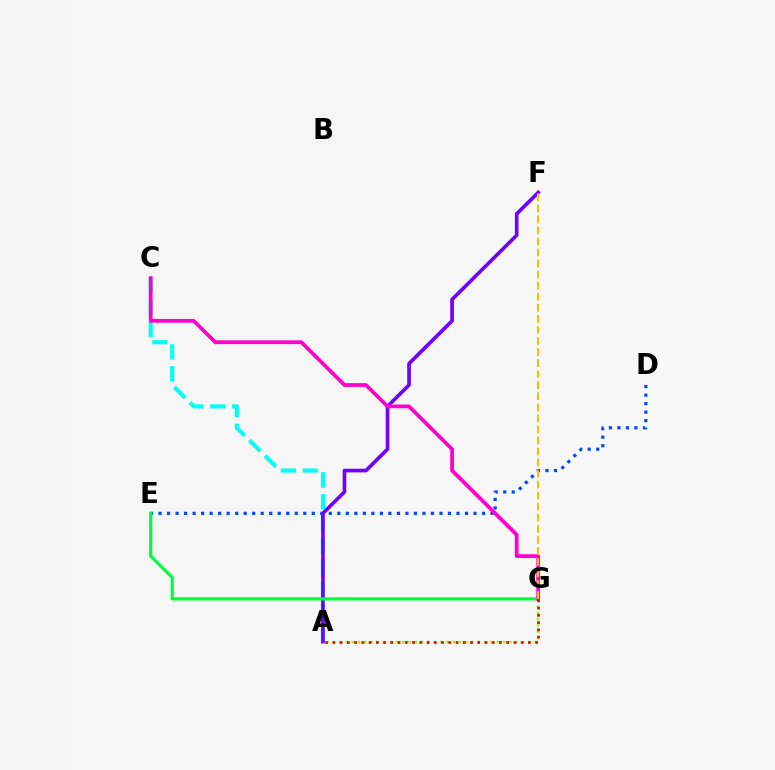{('A', 'C'): [{'color': '#00fff6', 'line_style': 'dashed', 'thickness': 2.98}], ('A', 'G'): [{'color': '#84ff00', 'line_style': 'dotted', 'thickness': 1.71}, {'color': '#ff0000', 'line_style': 'dotted', 'thickness': 1.97}], ('D', 'E'): [{'color': '#004bff', 'line_style': 'dotted', 'thickness': 2.31}], ('A', 'F'): [{'color': '#7200ff', 'line_style': 'solid', 'thickness': 2.64}], ('E', 'G'): [{'color': '#00ff39', 'line_style': 'solid', 'thickness': 2.27}], ('C', 'G'): [{'color': '#ff00cf', 'line_style': 'solid', 'thickness': 2.7}], ('F', 'G'): [{'color': '#ffbd00', 'line_style': 'dashed', 'thickness': 1.5}]}